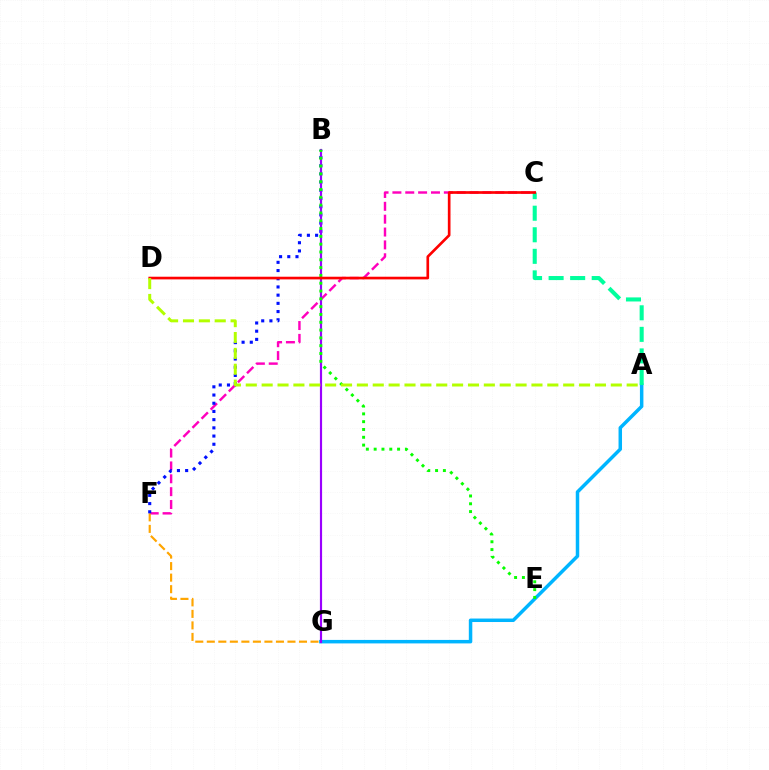{('A', 'G'): [{'color': '#00b5ff', 'line_style': 'solid', 'thickness': 2.51}], ('C', 'F'): [{'color': '#ff00bd', 'line_style': 'dashed', 'thickness': 1.75}], ('F', 'G'): [{'color': '#ffa500', 'line_style': 'dashed', 'thickness': 1.57}], ('B', 'F'): [{'color': '#0010ff', 'line_style': 'dotted', 'thickness': 2.23}], ('B', 'G'): [{'color': '#9b00ff', 'line_style': 'solid', 'thickness': 1.56}], ('A', 'C'): [{'color': '#00ff9d', 'line_style': 'dashed', 'thickness': 2.93}], ('B', 'E'): [{'color': '#08ff00', 'line_style': 'dotted', 'thickness': 2.12}], ('C', 'D'): [{'color': '#ff0000', 'line_style': 'solid', 'thickness': 1.92}], ('A', 'D'): [{'color': '#b3ff00', 'line_style': 'dashed', 'thickness': 2.16}]}